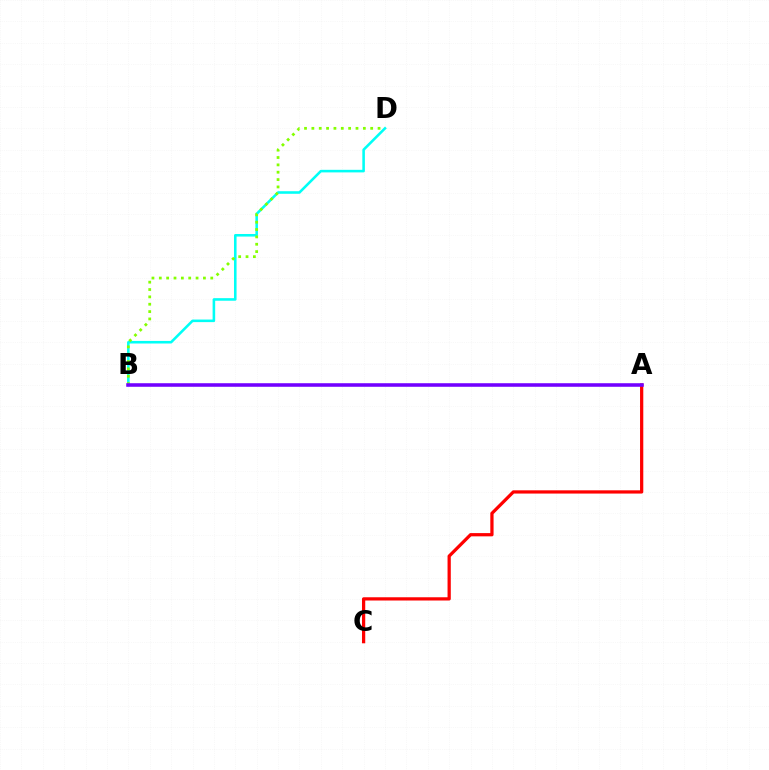{('A', 'C'): [{'color': '#ff0000', 'line_style': 'solid', 'thickness': 2.34}], ('B', 'D'): [{'color': '#00fff6', 'line_style': 'solid', 'thickness': 1.85}, {'color': '#84ff00', 'line_style': 'dotted', 'thickness': 2.0}], ('A', 'B'): [{'color': '#7200ff', 'line_style': 'solid', 'thickness': 2.56}]}